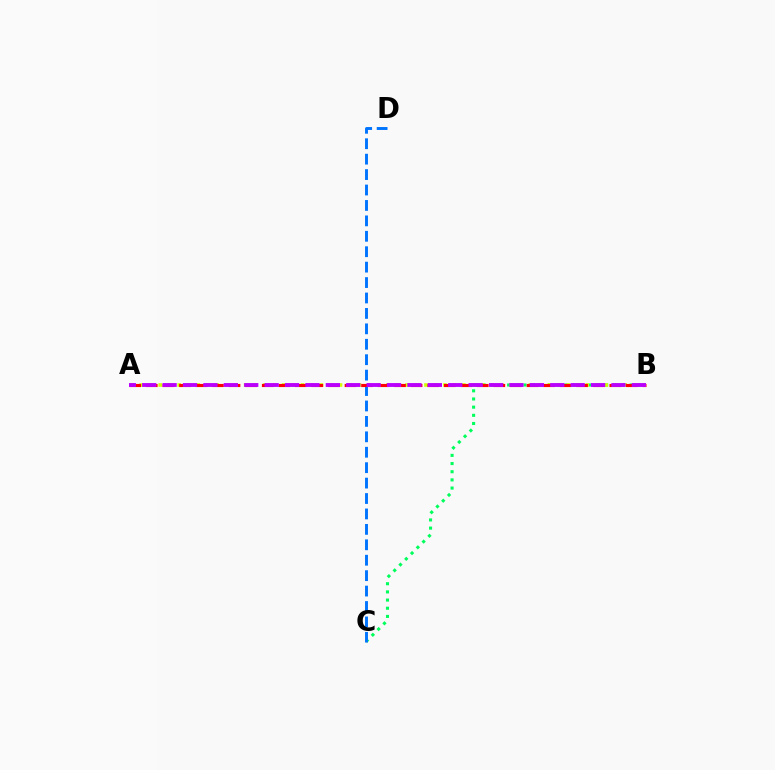{('B', 'C'): [{'color': '#00ff5c', 'line_style': 'dotted', 'thickness': 2.22}], ('A', 'B'): [{'color': '#d1ff00', 'line_style': 'dotted', 'thickness': 2.58}, {'color': '#ff0000', 'line_style': 'dashed', 'thickness': 2.25}, {'color': '#b900ff', 'line_style': 'dashed', 'thickness': 2.77}], ('C', 'D'): [{'color': '#0074ff', 'line_style': 'dashed', 'thickness': 2.1}]}